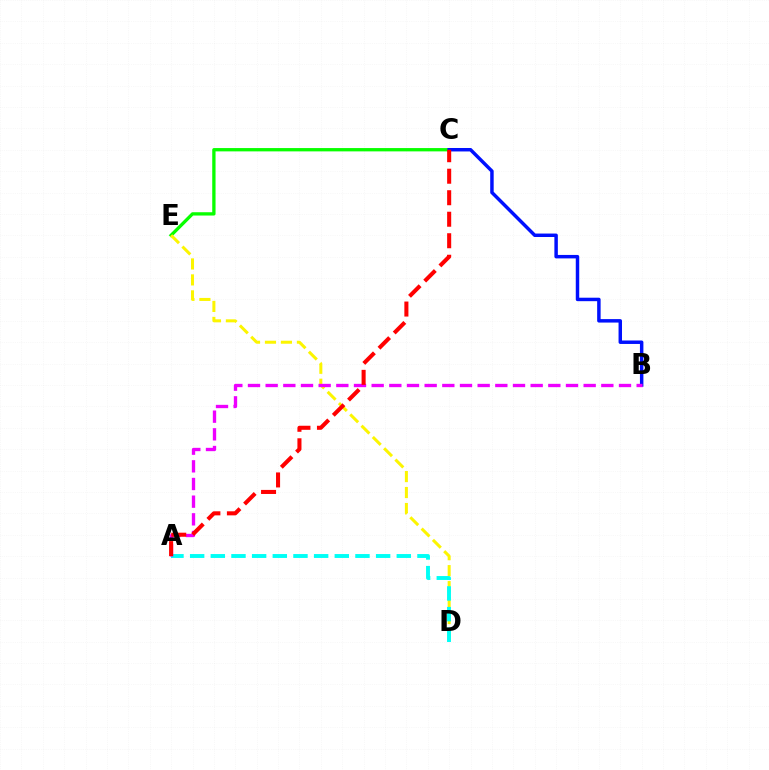{('C', 'E'): [{'color': '#08ff00', 'line_style': 'solid', 'thickness': 2.38}], ('D', 'E'): [{'color': '#fcf500', 'line_style': 'dashed', 'thickness': 2.17}], ('A', 'D'): [{'color': '#00fff6', 'line_style': 'dashed', 'thickness': 2.81}], ('B', 'C'): [{'color': '#0010ff', 'line_style': 'solid', 'thickness': 2.49}], ('A', 'B'): [{'color': '#ee00ff', 'line_style': 'dashed', 'thickness': 2.4}], ('A', 'C'): [{'color': '#ff0000', 'line_style': 'dashed', 'thickness': 2.92}]}